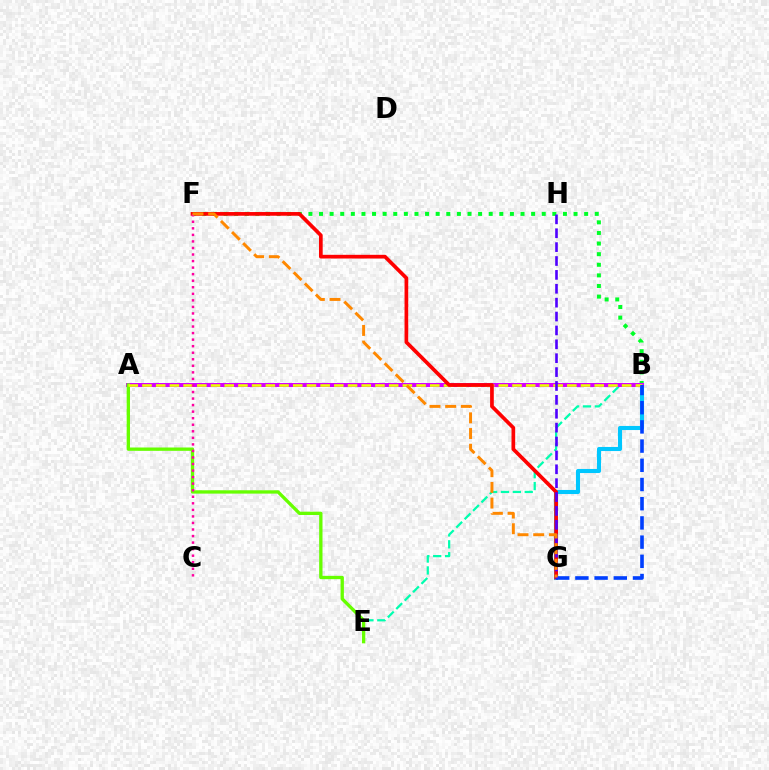{('B', 'G'): [{'color': '#00c7ff', 'line_style': 'solid', 'thickness': 2.94}, {'color': '#003fff', 'line_style': 'dashed', 'thickness': 2.61}], ('B', 'F'): [{'color': '#00ff27', 'line_style': 'dotted', 'thickness': 2.88}], ('B', 'E'): [{'color': '#00ffaf', 'line_style': 'dashed', 'thickness': 1.61}], ('A', 'B'): [{'color': '#d600ff', 'line_style': 'solid', 'thickness': 2.88}, {'color': '#eeff00', 'line_style': 'dashed', 'thickness': 1.86}], ('A', 'E'): [{'color': '#66ff00', 'line_style': 'solid', 'thickness': 2.39}], ('F', 'G'): [{'color': '#ff0000', 'line_style': 'solid', 'thickness': 2.66}, {'color': '#ff8800', 'line_style': 'dashed', 'thickness': 2.13}], ('G', 'H'): [{'color': '#4f00ff', 'line_style': 'dashed', 'thickness': 1.89}], ('C', 'F'): [{'color': '#ff00a0', 'line_style': 'dotted', 'thickness': 1.78}]}